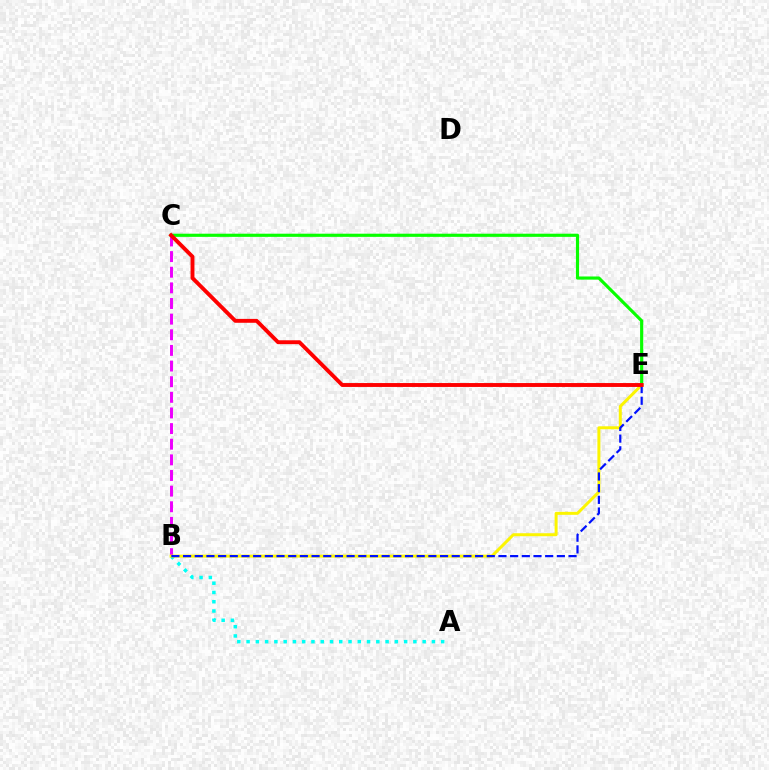{('A', 'B'): [{'color': '#00fff6', 'line_style': 'dotted', 'thickness': 2.52}], ('B', 'C'): [{'color': '#ee00ff', 'line_style': 'dashed', 'thickness': 2.12}], ('B', 'E'): [{'color': '#fcf500', 'line_style': 'solid', 'thickness': 2.15}, {'color': '#0010ff', 'line_style': 'dashed', 'thickness': 1.59}], ('C', 'E'): [{'color': '#08ff00', 'line_style': 'solid', 'thickness': 2.27}, {'color': '#ff0000', 'line_style': 'solid', 'thickness': 2.8}]}